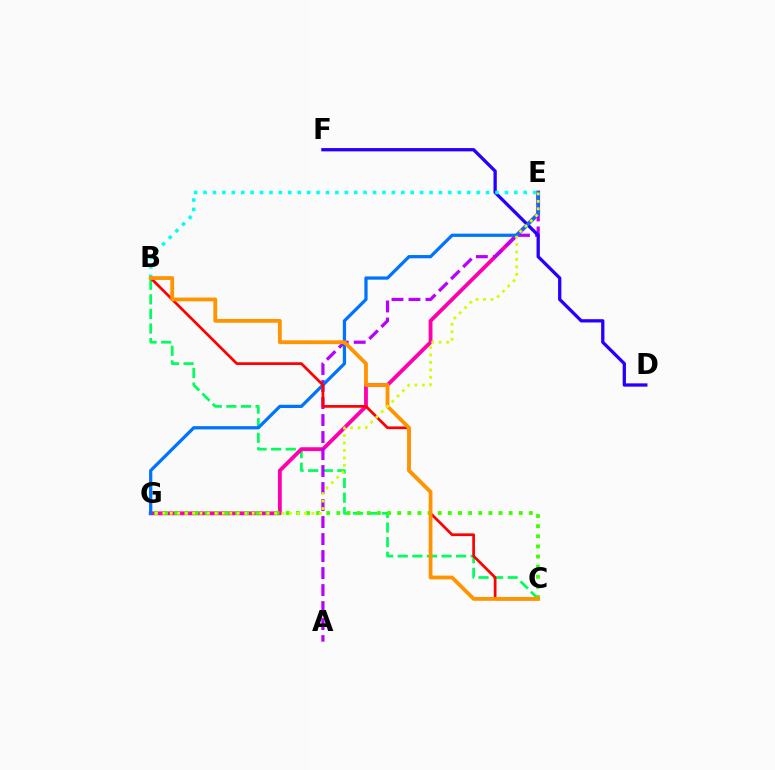{('B', 'C'): [{'color': '#00ff5c', 'line_style': 'dashed', 'thickness': 1.98}, {'color': '#ff0000', 'line_style': 'solid', 'thickness': 1.96}, {'color': '#ff9400', 'line_style': 'solid', 'thickness': 2.73}], ('E', 'G'): [{'color': '#ff00ac', 'line_style': 'solid', 'thickness': 2.76}, {'color': '#0074ff', 'line_style': 'solid', 'thickness': 2.34}, {'color': '#d1ff00', 'line_style': 'dotted', 'thickness': 2.02}], ('A', 'E'): [{'color': '#b900ff', 'line_style': 'dashed', 'thickness': 2.31}], ('D', 'F'): [{'color': '#2500ff', 'line_style': 'solid', 'thickness': 2.36}], ('B', 'E'): [{'color': '#00fff6', 'line_style': 'dotted', 'thickness': 2.56}], ('C', 'G'): [{'color': '#3dff00', 'line_style': 'dotted', 'thickness': 2.75}]}